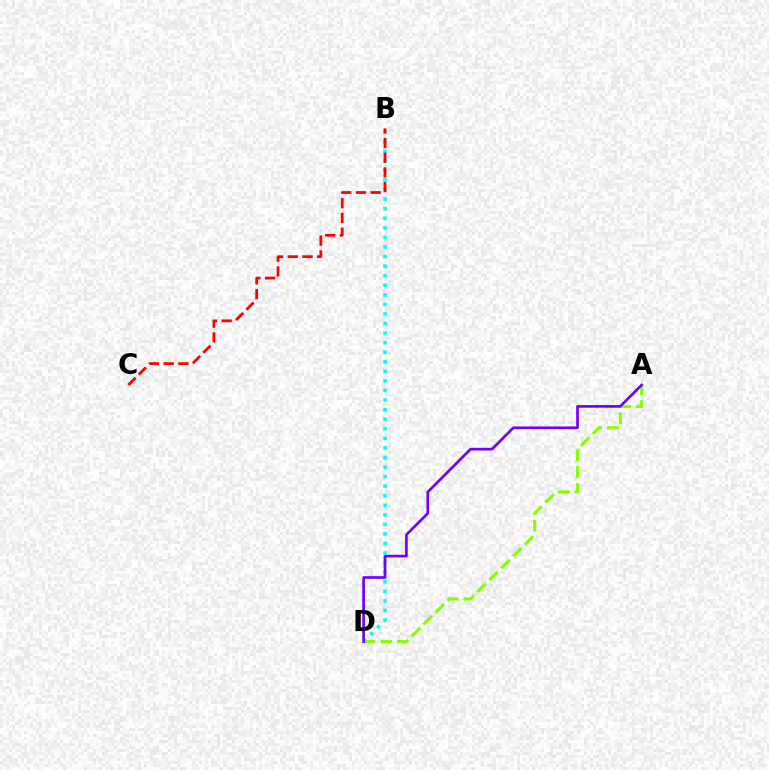{('B', 'D'): [{'color': '#00fff6', 'line_style': 'dotted', 'thickness': 2.6}], ('A', 'D'): [{'color': '#84ff00', 'line_style': 'dashed', 'thickness': 2.28}, {'color': '#7200ff', 'line_style': 'solid', 'thickness': 1.93}], ('B', 'C'): [{'color': '#ff0000', 'line_style': 'dashed', 'thickness': 2.0}]}